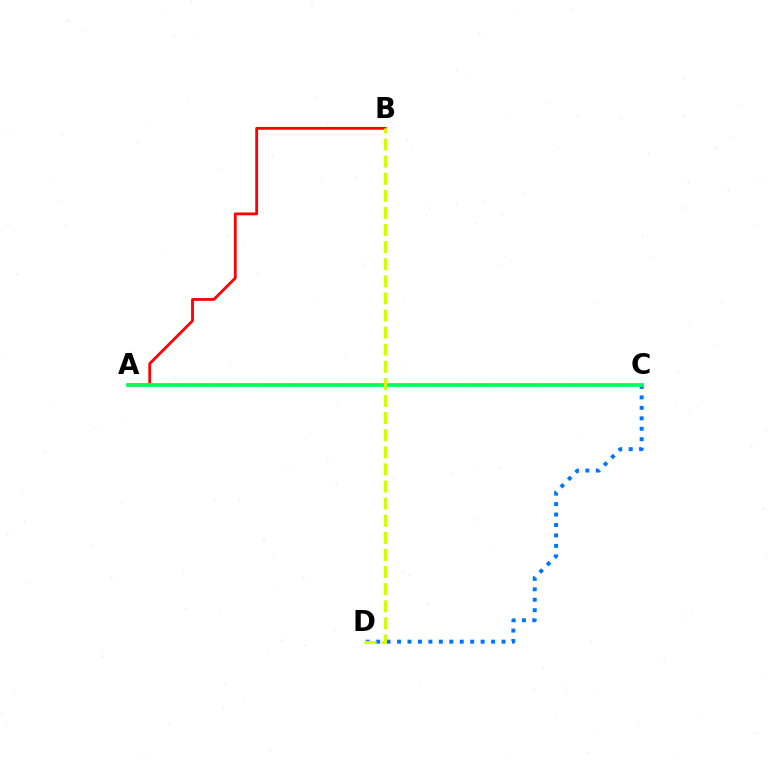{('A', 'B'): [{'color': '#ff0000', 'line_style': 'solid', 'thickness': 2.02}], ('C', 'D'): [{'color': '#0074ff', 'line_style': 'dotted', 'thickness': 2.84}], ('A', 'C'): [{'color': '#b900ff', 'line_style': 'dashed', 'thickness': 1.66}, {'color': '#00ff5c', 'line_style': 'solid', 'thickness': 2.66}], ('B', 'D'): [{'color': '#d1ff00', 'line_style': 'dashed', 'thickness': 2.32}]}